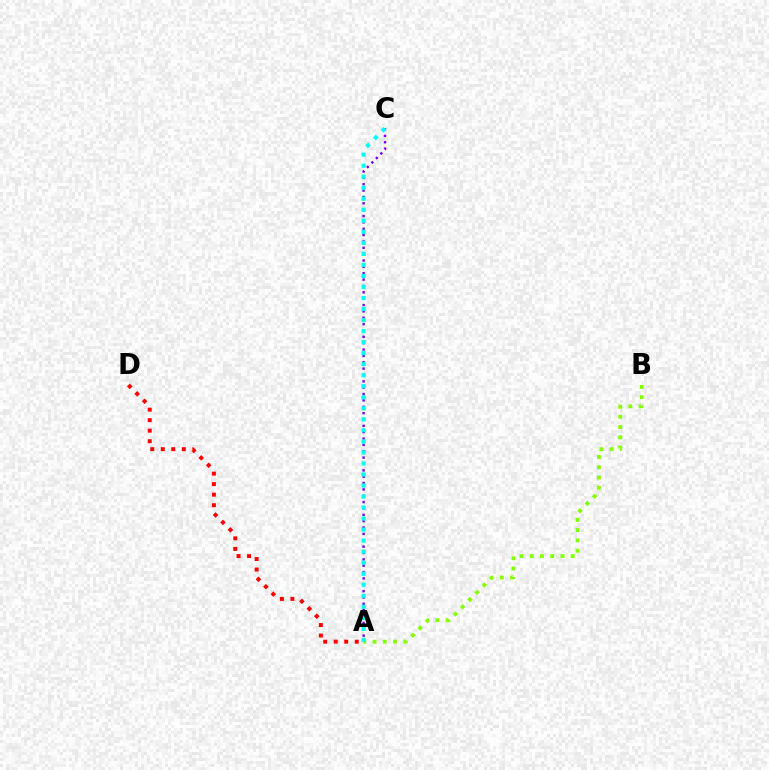{('A', 'C'): [{'color': '#7200ff', 'line_style': 'dotted', 'thickness': 1.73}, {'color': '#00fff6', 'line_style': 'dotted', 'thickness': 3.0}], ('A', 'B'): [{'color': '#84ff00', 'line_style': 'dotted', 'thickness': 2.79}], ('A', 'D'): [{'color': '#ff0000', 'line_style': 'dotted', 'thickness': 2.86}]}